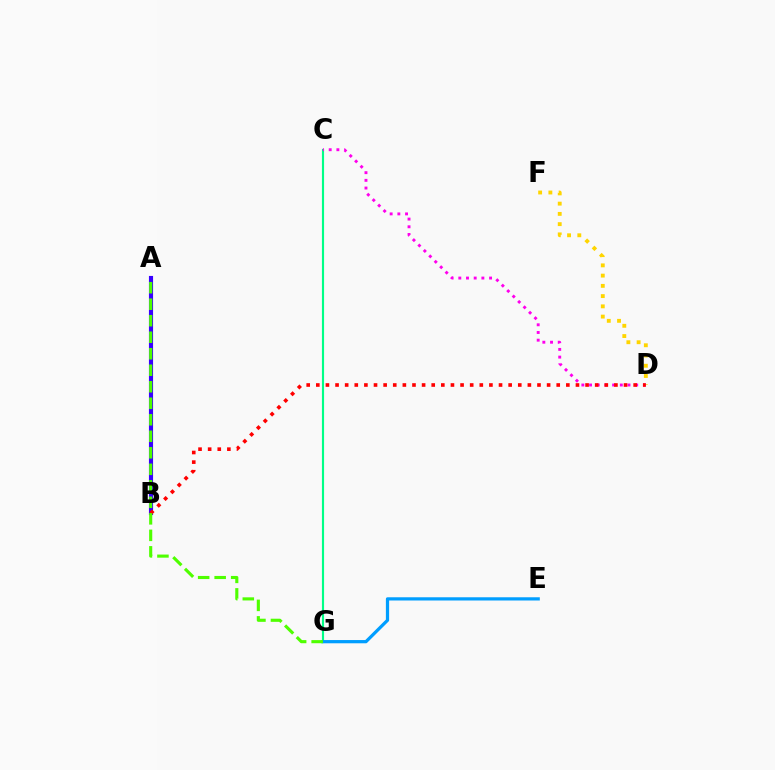{('D', 'F'): [{'color': '#ffd500', 'line_style': 'dotted', 'thickness': 2.78}], ('C', 'G'): [{'color': '#00ff86', 'line_style': 'solid', 'thickness': 1.54}], ('C', 'D'): [{'color': '#ff00ed', 'line_style': 'dotted', 'thickness': 2.09}], ('A', 'B'): [{'color': '#3700ff', 'line_style': 'solid', 'thickness': 2.97}], ('B', 'D'): [{'color': '#ff0000', 'line_style': 'dotted', 'thickness': 2.61}], ('E', 'G'): [{'color': '#009eff', 'line_style': 'solid', 'thickness': 2.33}], ('A', 'G'): [{'color': '#4fff00', 'line_style': 'dashed', 'thickness': 2.24}]}